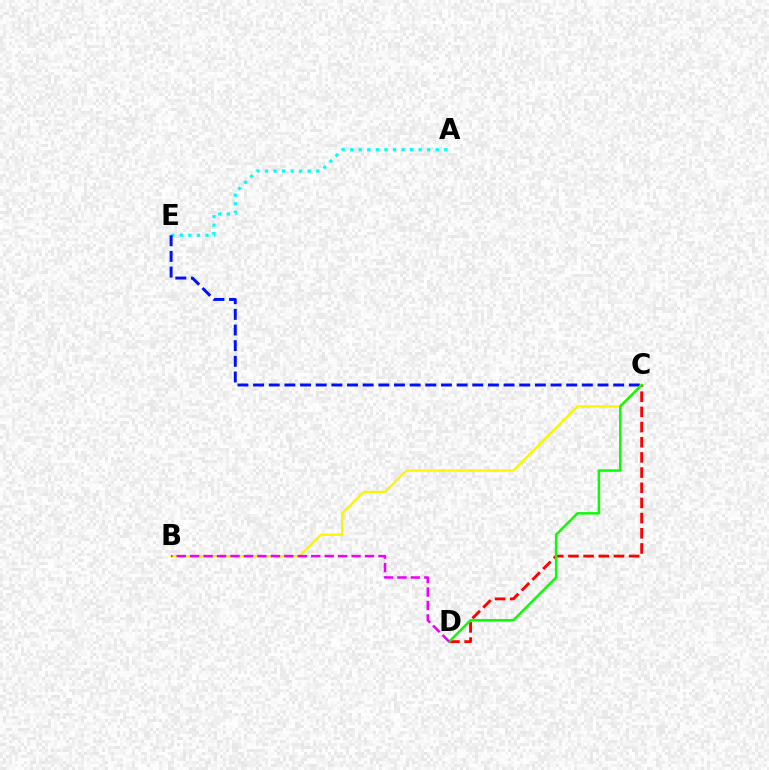{('A', 'E'): [{'color': '#00fff6', 'line_style': 'dotted', 'thickness': 2.32}], ('C', 'E'): [{'color': '#0010ff', 'line_style': 'dashed', 'thickness': 2.13}], ('B', 'C'): [{'color': '#fcf500', 'line_style': 'solid', 'thickness': 1.64}], ('C', 'D'): [{'color': '#ff0000', 'line_style': 'dashed', 'thickness': 2.06}, {'color': '#08ff00', 'line_style': 'solid', 'thickness': 1.78}], ('B', 'D'): [{'color': '#ee00ff', 'line_style': 'dashed', 'thickness': 1.83}]}